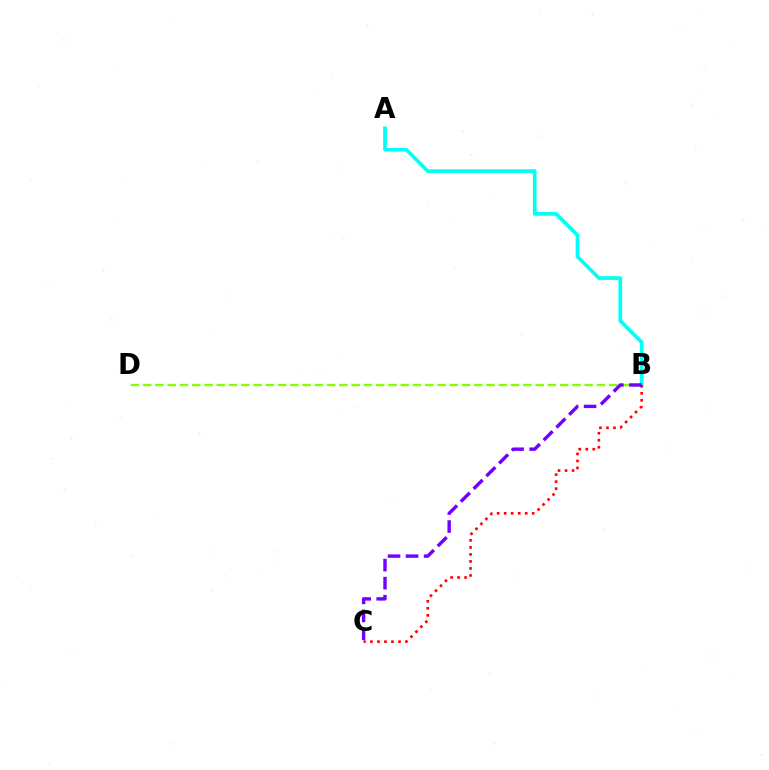{('A', 'B'): [{'color': '#00fff6', 'line_style': 'solid', 'thickness': 2.66}], ('B', 'D'): [{'color': '#84ff00', 'line_style': 'dashed', 'thickness': 1.67}], ('B', 'C'): [{'color': '#ff0000', 'line_style': 'dotted', 'thickness': 1.91}, {'color': '#7200ff', 'line_style': 'dashed', 'thickness': 2.45}]}